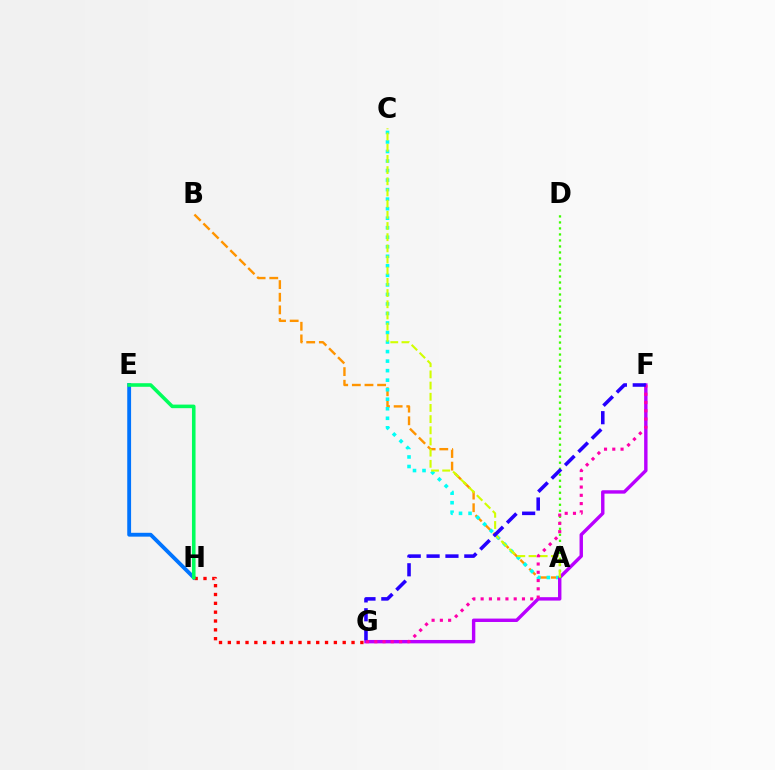{('E', 'H'): [{'color': '#0074ff', 'line_style': 'solid', 'thickness': 2.77}, {'color': '#00ff5c', 'line_style': 'solid', 'thickness': 2.58}], ('G', 'H'): [{'color': '#ff0000', 'line_style': 'dotted', 'thickness': 2.4}], ('A', 'B'): [{'color': '#ff9400', 'line_style': 'dashed', 'thickness': 1.72}], ('A', 'C'): [{'color': '#00fff6', 'line_style': 'dotted', 'thickness': 2.59}, {'color': '#d1ff00', 'line_style': 'dashed', 'thickness': 1.52}], ('F', 'G'): [{'color': '#b900ff', 'line_style': 'solid', 'thickness': 2.45}, {'color': '#ff00ac', 'line_style': 'dotted', 'thickness': 2.25}, {'color': '#2500ff', 'line_style': 'dashed', 'thickness': 2.56}], ('A', 'D'): [{'color': '#3dff00', 'line_style': 'dotted', 'thickness': 1.63}]}